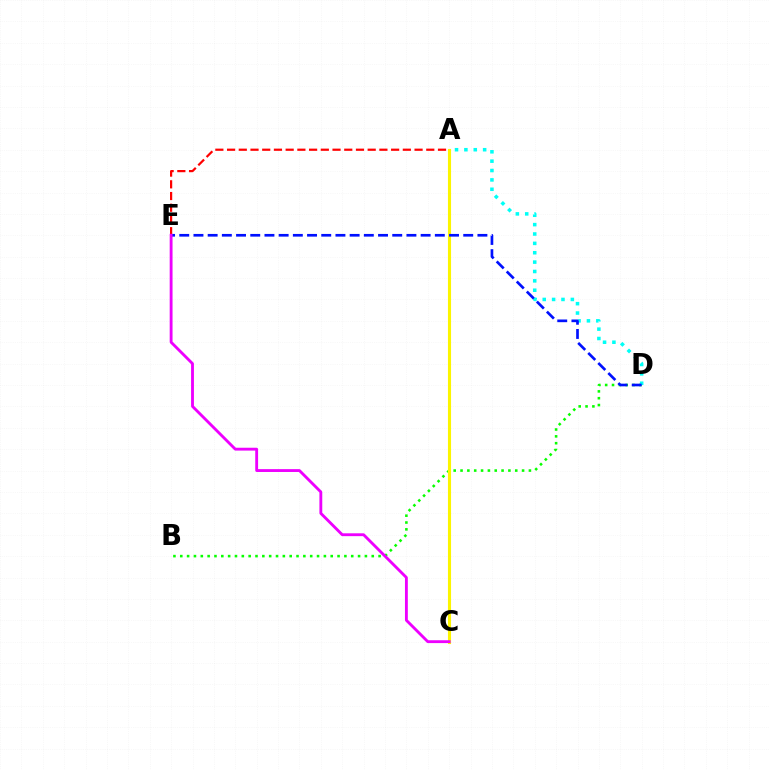{('A', 'E'): [{'color': '#ff0000', 'line_style': 'dashed', 'thickness': 1.59}], ('B', 'D'): [{'color': '#08ff00', 'line_style': 'dotted', 'thickness': 1.86}], ('A', 'C'): [{'color': '#fcf500', 'line_style': 'solid', 'thickness': 2.23}], ('A', 'D'): [{'color': '#00fff6', 'line_style': 'dotted', 'thickness': 2.55}], ('D', 'E'): [{'color': '#0010ff', 'line_style': 'dashed', 'thickness': 1.93}], ('C', 'E'): [{'color': '#ee00ff', 'line_style': 'solid', 'thickness': 2.05}]}